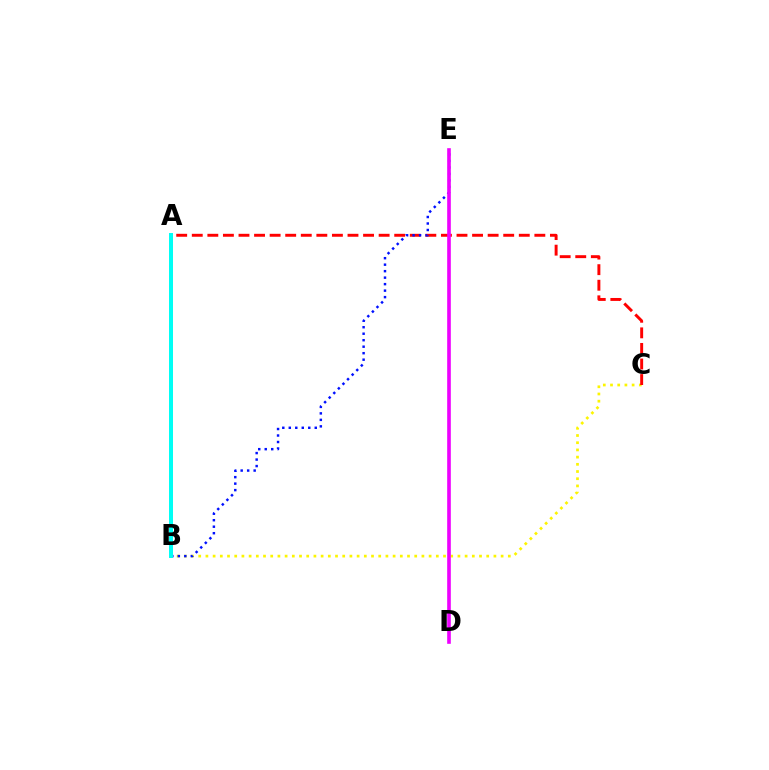{('B', 'C'): [{'color': '#fcf500', 'line_style': 'dotted', 'thickness': 1.96}], ('A', 'C'): [{'color': '#ff0000', 'line_style': 'dashed', 'thickness': 2.12}], ('B', 'E'): [{'color': '#0010ff', 'line_style': 'dotted', 'thickness': 1.76}], ('D', 'E'): [{'color': '#ee00ff', 'line_style': 'solid', 'thickness': 2.61}], ('A', 'B'): [{'color': '#08ff00', 'line_style': 'solid', 'thickness': 1.85}, {'color': '#00fff6', 'line_style': 'solid', 'thickness': 2.86}]}